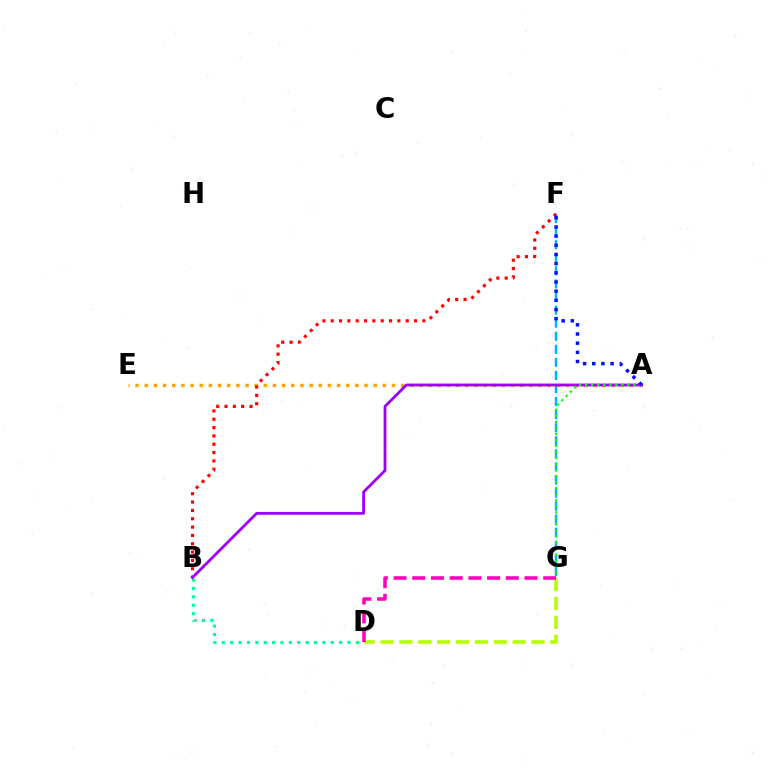{('F', 'G'): [{'color': '#00b5ff', 'line_style': 'dashed', 'thickness': 1.78}], ('B', 'D'): [{'color': '#00ff9d', 'line_style': 'dotted', 'thickness': 2.28}], ('A', 'E'): [{'color': '#ffa500', 'line_style': 'dotted', 'thickness': 2.49}], ('B', 'F'): [{'color': '#ff0000', 'line_style': 'dotted', 'thickness': 2.26}], ('A', 'B'): [{'color': '#9b00ff', 'line_style': 'solid', 'thickness': 2.02}], ('A', 'G'): [{'color': '#08ff00', 'line_style': 'dotted', 'thickness': 1.64}], ('A', 'F'): [{'color': '#0010ff', 'line_style': 'dotted', 'thickness': 2.49}], ('D', 'G'): [{'color': '#b3ff00', 'line_style': 'dashed', 'thickness': 2.56}, {'color': '#ff00bd', 'line_style': 'dashed', 'thickness': 2.54}]}